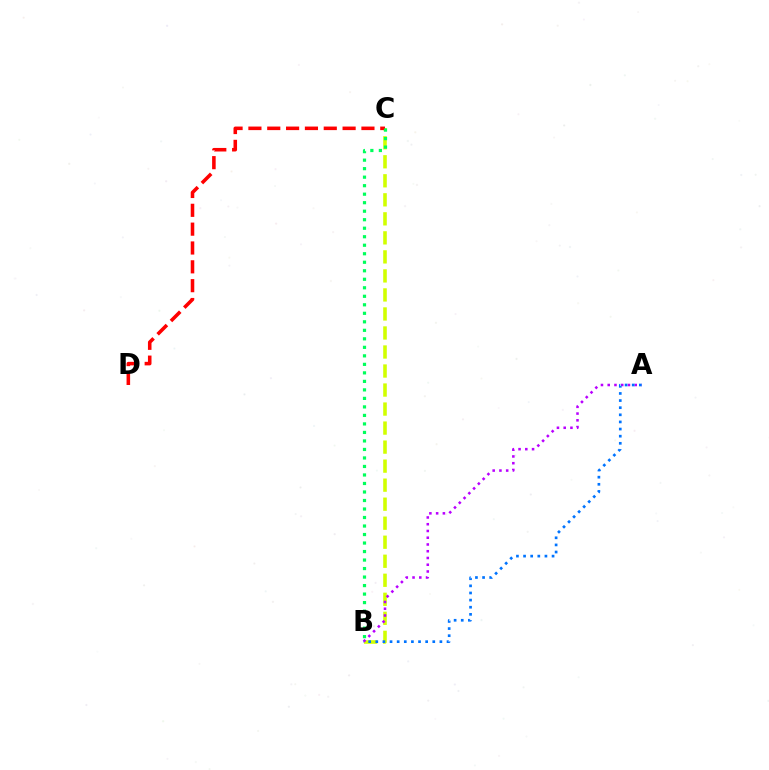{('B', 'C'): [{'color': '#d1ff00', 'line_style': 'dashed', 'thickness': 2.58}, {'color': '#00ff5c', 'line_style': 'dotted', 'thickness': 2.31}], ('A', 'B'): [{'color': '#b900ff', 'line_style': 'dotted', 'thickness': 1.83}, {'color': '#0074ff', 'line_style': 'dotted', 'thickness': 1.94}], ('C', 'D'): [{'color': '#ff0000', 'line_style': 'dashed', 'thickness': 2.56}]}